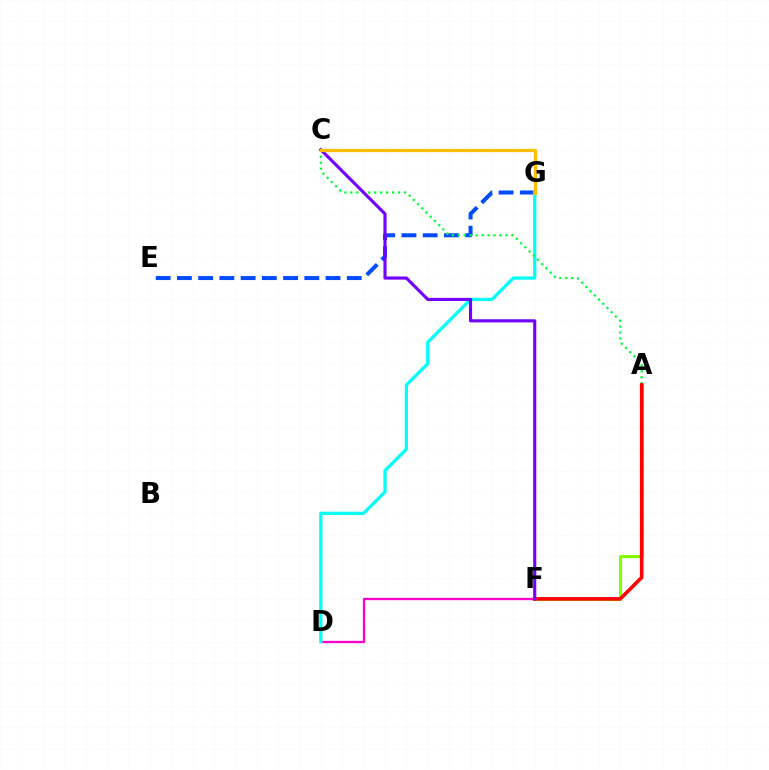{('D', 'F'): [{'color': '#ff00cf', 'line_style': 'solid', 'thickness': 1.66}], ('E', 'G'): [{'color': '#004bff', 'line_style': 'dashed', 'thickness': 2.88}], ('D', 'G'): [{'color': '#00fff6', 'line_style': 'solid', 'thickness': 2.35}], ('A', 'F'): [{'color': '#84ff00', 'line_style': 'solid', 'thickness': 2.27}, {'color': '#ff0000', 'line_style': 'solid', 'thickness': 2.6}], ('A', 'C'): [{'color': '#00ff39', 'line_style': 'dotted', 'thickness': 1.62}], ('C', 'F'): [{'color': '#7200ff', 'line_style': 'solid', 'thickness': 2.25}], ('C', 'G'): [{'color': '#ffbd00', 'line_style': 'solid', 'thickness': 2.36}]}